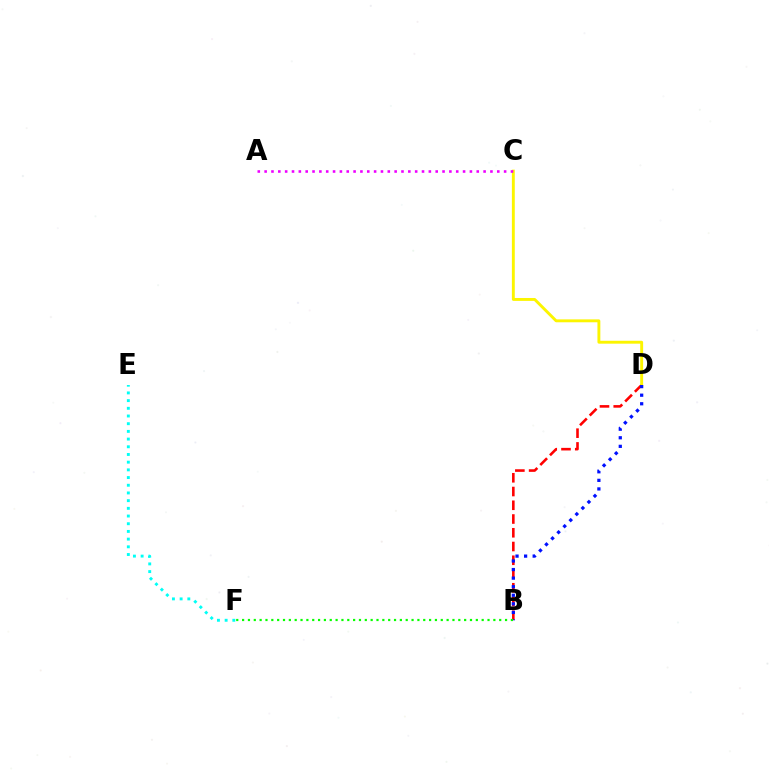{('B', 'D'): [{'color': '#ff0000', 'line_style': 'dashed', 'thickness': 1.87}, {'color': '#0010ff', 'line_style': 'dotted', 'thickness': 2.33}], ('C', 'D'): [{'color': '#fcf500', 'line_style': 'solid', 'thickness': 2.09}], ('A', 'C'): [{'color': '#ee00ff', 'line_style': 'dotted', 'thickness': 1.86}], ('E', 'F'): [{'color': '#00fff6', 'line_style': 'dotted', 'thickness': 2.09}], ('B', 'F'): [{'color': '#08ff00', 'line_style': 'dotted', 'thickness': 1.59}]}